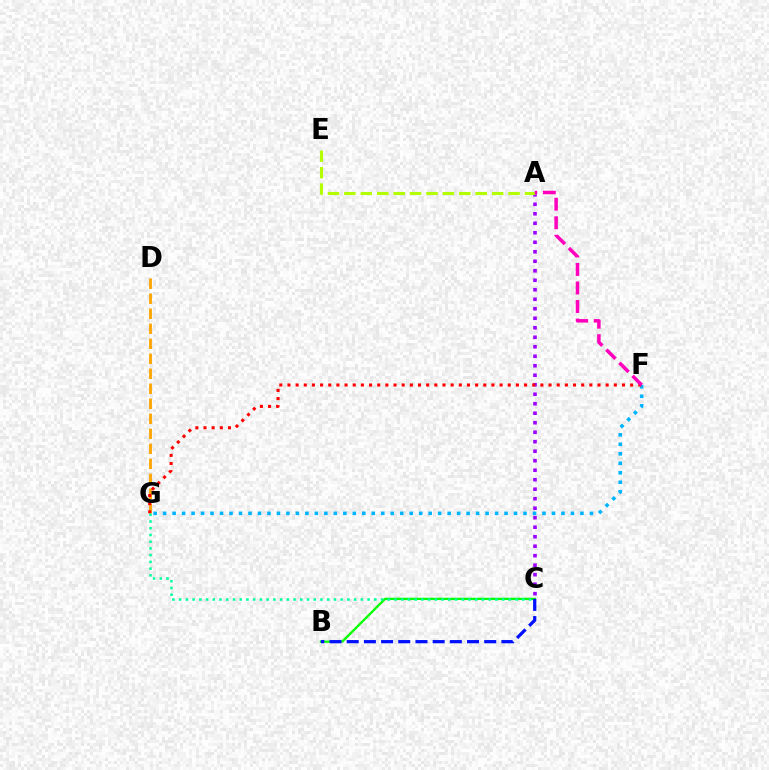{('B', 'C'): [{'color': '#08ff00', 'line_style': 'solid', 'thickness': 1.65}, {'color': '#0010ff', 'line_style': 'dashed', 'thickness': 2.34}], ('D', 'G'): [{'color': '#ffa500', 'line_style': 'dashed', 'thickness': 2.04}], ('F', 'G'): [{'color': '#00b5ff', 'line_style': 'dotted', 'thickness': 2.58}, {'color': '#ff0000', 'line_style': 'dotted', 'thickness': 2.22}], ('A', 'C'): [{'color': '#9b00ff', 'line_style': 'dotted', 'thickness': 2.58}], ('C', 'G'): [{'color': '#00ff9d', 'line_style': 'dotted', 'thickness': 1.83}], ('A', 'E'): [{'color': '#b3ff00', 'line_style': 'dashed', 'thickness': 2.23}], ('A', 'F'): [{'color': '#ff00bd', 'line_style': 'dashed', 'thickness': 2.52}]}